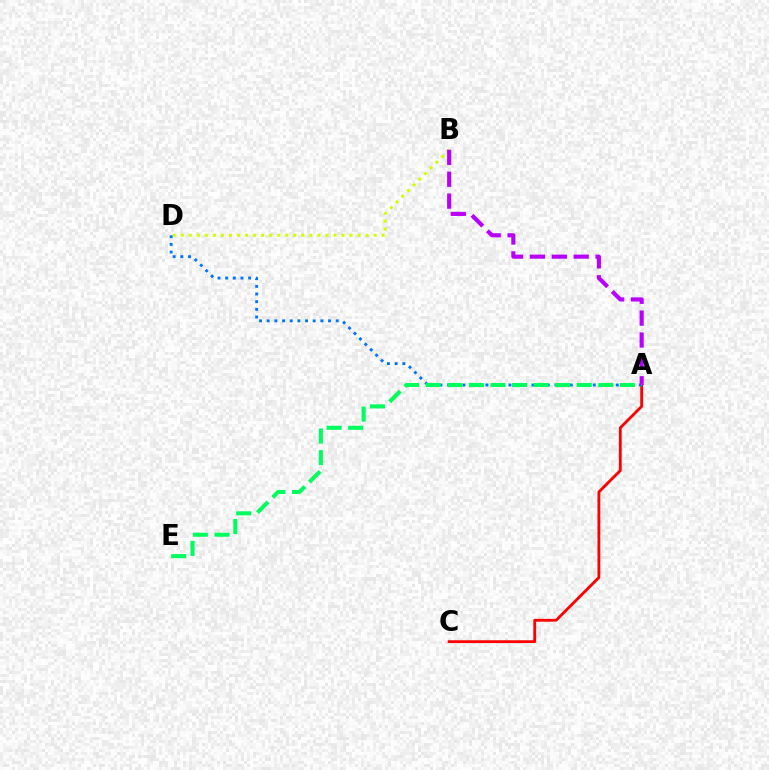{('B', 'D'): [{'color': '#d1ff00', 'line_style': 'dotted', 'thickness': 2.18}], ('A', 'C'): [{'color': '#ff0000', 'line_style': 'solid', 'thickness': 2.03}], ('A', 'D'): [{'color': '#0074ff', 'line_style': 'dotted', 'thickness': 2.08}], ('A', 'B'): [{'color': '#b900ff', 'line_style': 'dashed', 'thickness': 2.97}], ('A', 'E'): [{'color': '#00ff5c', 'line_style': 'dashed', 'thickness': 2.93}]}